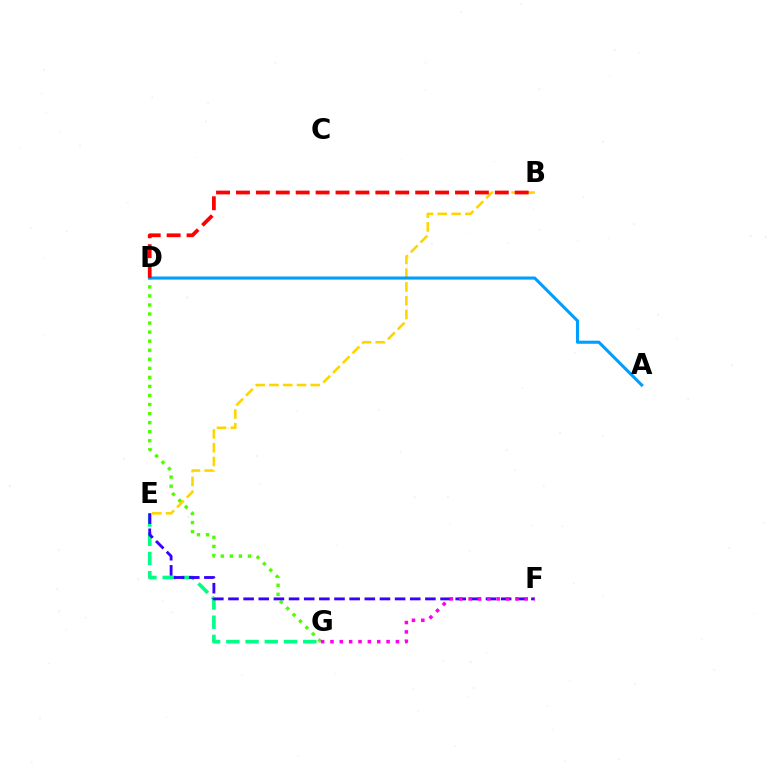{('D', 'G'): [{'color': '#4fff00', 'line_style': 'dotted', 'thickness': 2.46}], ('E', 'G'): [{'color': '#00ff86', 'line_style': 'dashed', 'thickness': 2.61}], ('E', 'F'): [{'color': '#3700ff', 'line_style': 'dashed', 'thickness': 2.06}], ('B', 'E'): [{'color': '#ffd500', 'line_style': 'dashed', 'thickness': 1.87}], ('A', 'D'): [{'color': '#009eff', 'line_style': 'solid', 'thickness': 2.22}], ('F', 'G'): [{'color': '#ff00ed', 'line_style': 'dotted', 'thickness': 2.54}], ('B', 'D'): [{'color': '#ff0000', 'line_style': 'dashed', 'thickness': 2.71}]}